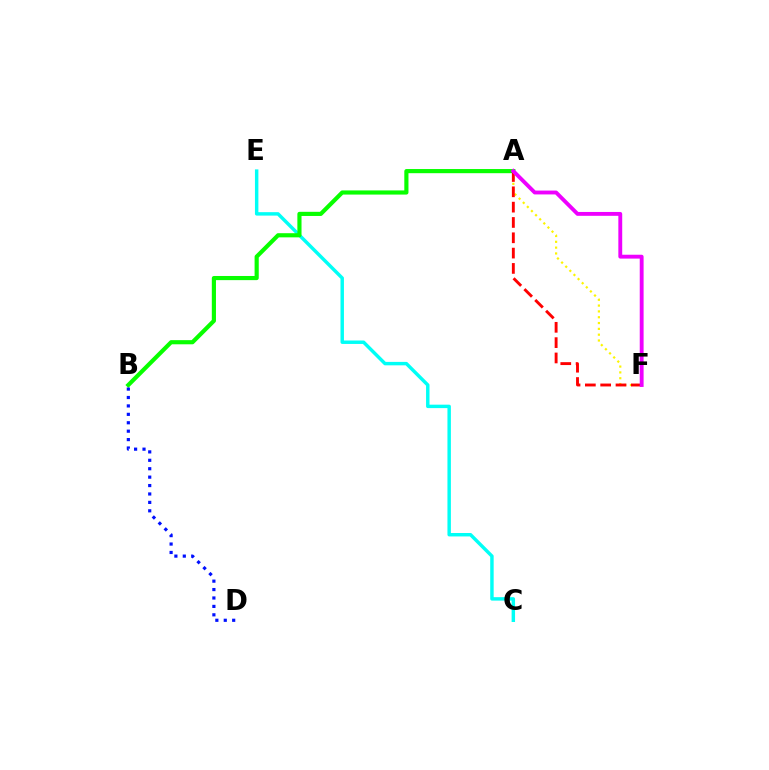{('C', 'E'): [{'color': '#00fff6', 'line_style': 'solid', 'thickness': 2.48}], ('A', 'F'): [{'color': '#fcf500', 'line_style': 'dotted', 'thickness': 1.58}, {'color': '#ff0000', 'line_style': 'dashed', 'thickness': 2.08}, {'color': '#ee00ff', 'line_style': 'solid', 'thickness': 2.78}], ('A', 'B'): [{'color': '#08ff00', 'line_style': 'solid', 'thickness': 2.99}], ('B', 'D'): [{'color': '#0010ff', 'line_style': 'dotted', 'thickness': 2.29}]}